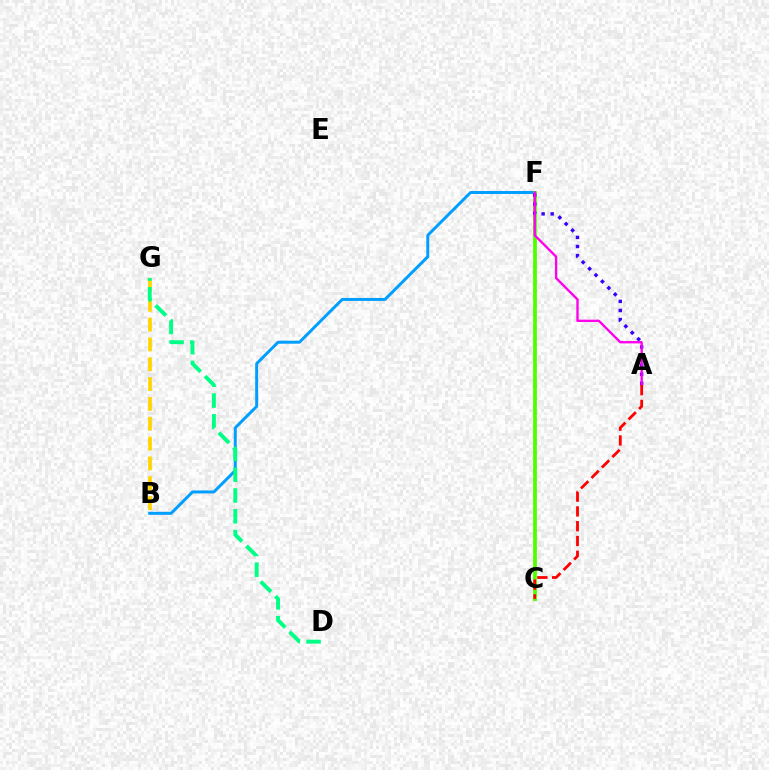{('B', 'F'): [{'color': '#009eff', 'line_style': 'solid', 'thickness': 2.13}], ('C', 'F'): [{'color': '#4fff00', 'line_style': 'solid', 'thickness': 2.72}], ('A', 'F'): [{'color': '#3700ff', 'line_style': 'dotted', 'thickness': 2.47}, {'color': '#ff00ed', 'line_style': 'solid', 'thickness': 1.69}], ('B', 'G'): [{'color': '#ffd500', 'line_style': 'dashed', 'thickness': 2.69}], ('D', 'G'): [{'color': '#00ff86', 'line_style': 'dashed', 'thickness': 2.82}], ('A', 'C'): [{'color': '#ff0000', 'line_style': 'dashed', 'thickness': 2.01}]}